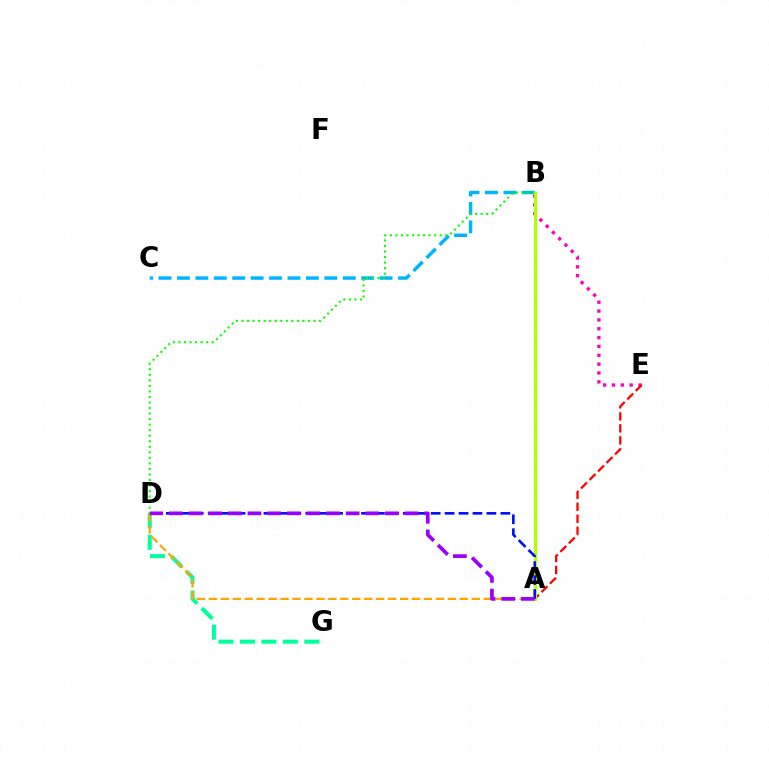{('D', 'G'): [{'color': '#00ff9d', 'line_style': 'dashed', 'thickness': 2.92}], ('B', 'C'): [{'color': '#00b5ff', 'line_style': 'dashed', 'thickness': 2.5}], ('B', 'E'): [{'color': '#ff00bd', 'line_style': 'dotted', 'thickness': 2.4}], ('A', 'D'): [{'color': '#ffa500', 'line_style': 'dashed', 'thickness': 1.62}, {'color': '#0010ff', 'line_style': 'dashed', 'thickness': 1.89}, {'color': '#9b00ff', 'line_style': 'dashed', 'thickness': 2.67}], ('A', 'E'): [{'color': '#ff0000', 'line_style': 'dashed', 'thickness': 1.63}], ('B', 'D'): [{'color': '#08ff00', 'line_style': 'dotted', 'thickness': 1.5}], ('A', 'B'): [{'color': '#b3ff00', 'line_style': 'solid', 'thickness': 2.3}]}